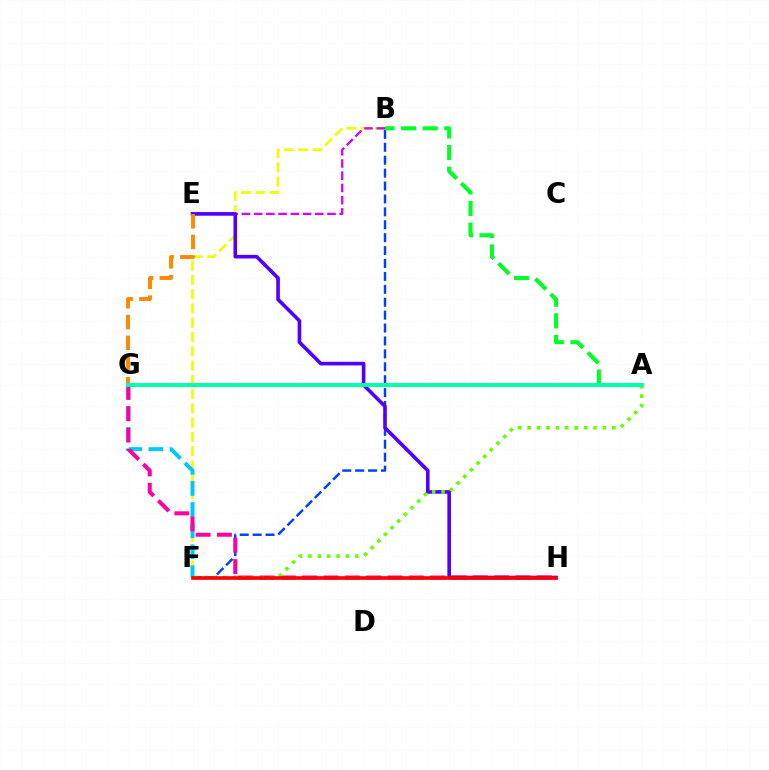{('B', 'F'): [{'color': '#eeff00', 'line_style': 'dashed', 'thickness': 1.94}, {'color': '#003fff', 'line_style': 'dashed', 'thickness': 1.75}], ('F', 'G'): [{'color': '#00c7ff', 'line_style': 'dashed', 'thickness': 2.87}], ('A', 'B'): [{'color': '#00ff27', 'line_style': 'dashed', 'thickness': 2.93}], ('G', 'H'): [{'color': '#ff00a0', 'line_style': 'dashed', 'thickness': 2.9}], ('B', 'E'): [{'color': '#d600ff', 'line_style': 'dashed', 'thickness': 1.66}], ('E', 'H'): [{'color': '#4f00ff', 'line_style': 'solid', 'thickness': 2.6}], ('A', 'F'): [{'color': '#66ff00', 'line_style': 'dotted', 'thickness': 2.55}], ('F', 'H'): [{'color': '#ff0000', 'line_style': 'solid', 'thickness': 2.61}], ('E', 'G'): [{'color': '#ff8800', 'line_style': 'dashed', 'thickness': 2.82}], ('A', 'G'): [{'color': '#00ffaf', 'line_style': 'solid', 'thickness': 2.83}]}